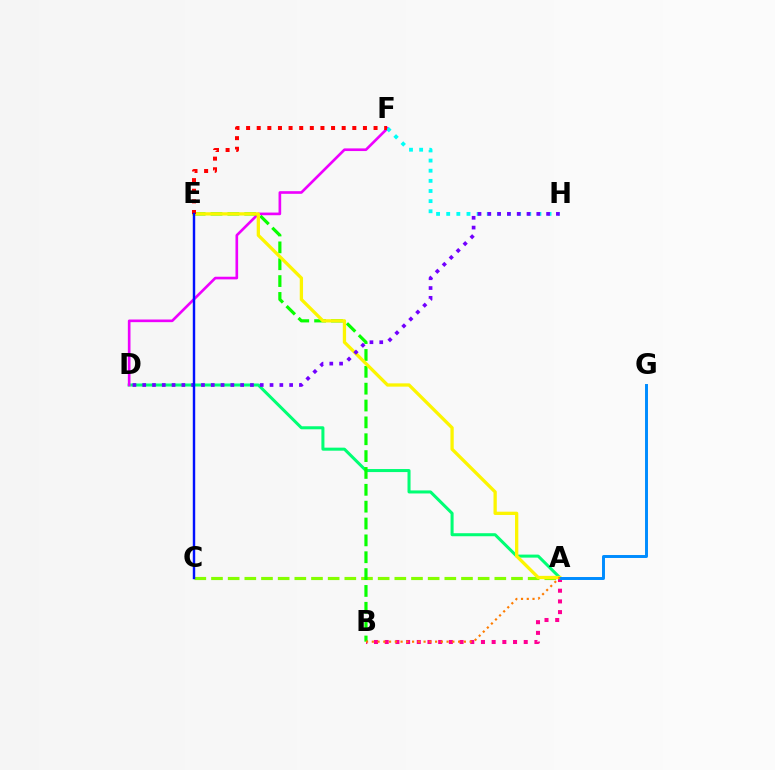{('A', 'B'): [{'color': '#ff0094', 'line_style': 'dotted', 'thickness': 2.91}, {'color': '#ff7c00', 'line_style': 'dotted', 'thickness': 1.56}], ('A', 'D'): [{'color': '#00ff74', 'line_style': 'solid', 'thickness': 2.18}], ('D', 'F'): [{'color': '#ee00ff', 'line_style': 'solid', 'thickness': 1.91}], ('A', 'C'): [{'color': '#84ff00', 'line_style': 'dashed', 'thickness': 2.26}], ('F', 'H'): [{'color': '#00fff6', 'line_style': 'dotted', 'thickness': 2.75}], ('B', 'E'): [{'color': '#08ff00', 'line_style': 'dashed', 'thickness': 2.29}], ('A', 'E'): [{'color': '#fcf500', 'line_style': 'solid', 'thickness': 2.37}], ('E', 'F'): [{'color': '#ff0000', 'line_style': 'dotted', 'thickness': 2.89}], ('A', 'G'): [{'color': '#008cff', 'line_style': 'solid', 'thickness': 2.13}], ('D', 'H'): [{'color': '#7200ff', 'line_style': 'dotted', 'thickness': 2.66}], ('C', 'E'): [{'color': '#0010ff', 'line_style': 'solid', 'thickness': 1.75}]}